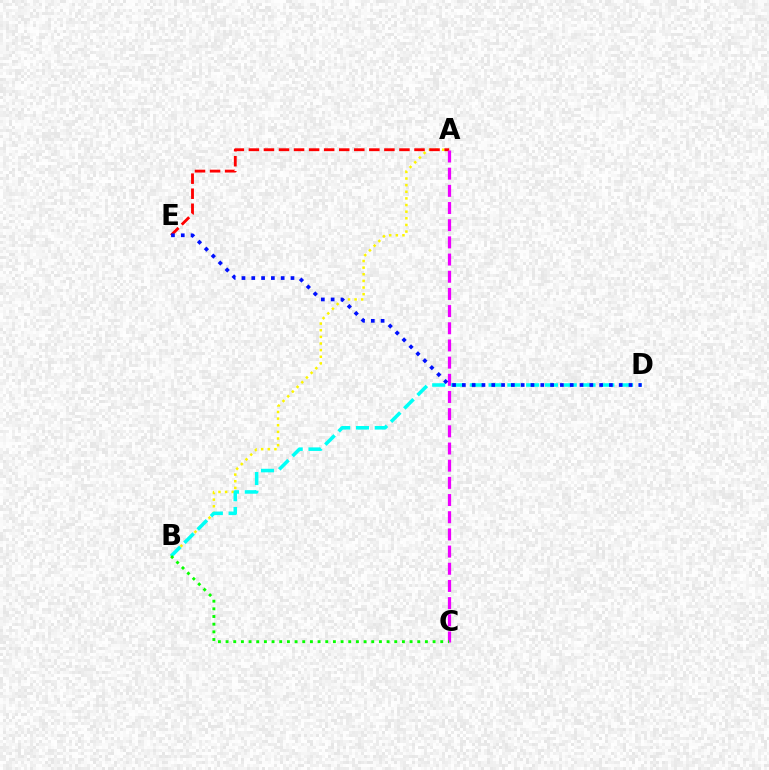{('A', 'B'): [{'color': '#fcf500', 'line_style': 'dotted', 'thickness': 1.8}], ('B', 'D'): [{'color': '#00fff6', 'line_style': 'dashed', 'thickness': 2.55}], ('A', 'E'): [{'color': '#ff0000', 'line_style': 'dashed', 'thickness': 2.05}], ('A', 'C'): [{'color': '#ee00ff', 'line_style': 'dashed', 'thickness': 2.33}], ('D', 'E'): [{'color': '#0010ff', 'line_style': 'dotted', 'thickness': 2.66}], ('B', 'C'): [{'color': '#08ff00', 'line_style': 'dotted', 'thickness': 2.08}]}